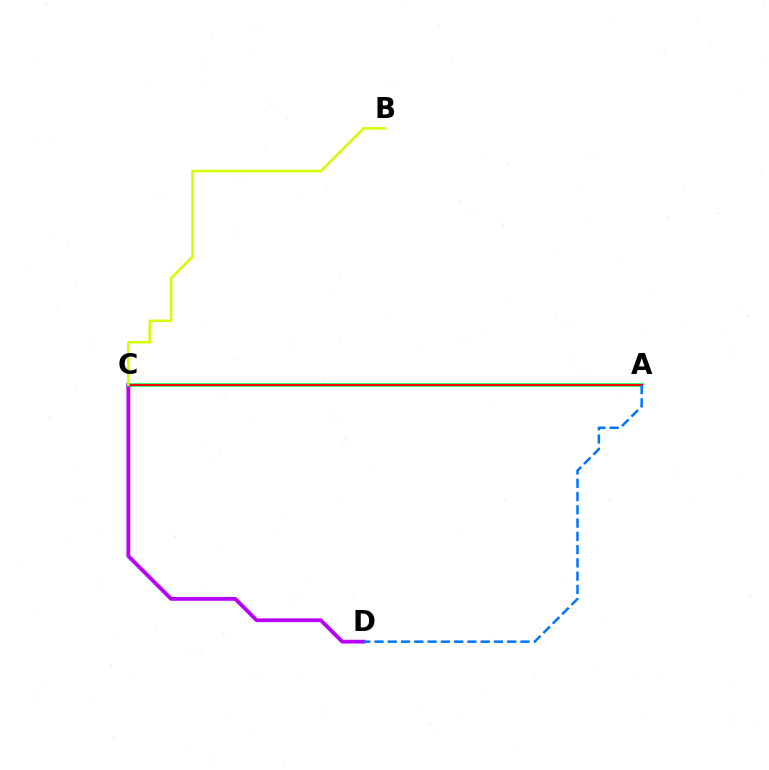{('A', 'C'): [{'color': '#00ff5c', 'line_style': 'solid', 'thickness': 2.61}, {'color': '#ff0000', 'line_style': 'solid', 'thickness': 1.51}], ('C', 'D'): [{'color': '#b900ff', 'line_style': 'solid', 'thickness': 2.74}], ('A', 'D'): [{'color': '#0074ff', 'line_style': 'dashed', 'thickness': 1.8}], ('B', 'C'): [{'color': '#d1ff00', 'line_style': 'solid', 'thickness': 1.82}]}